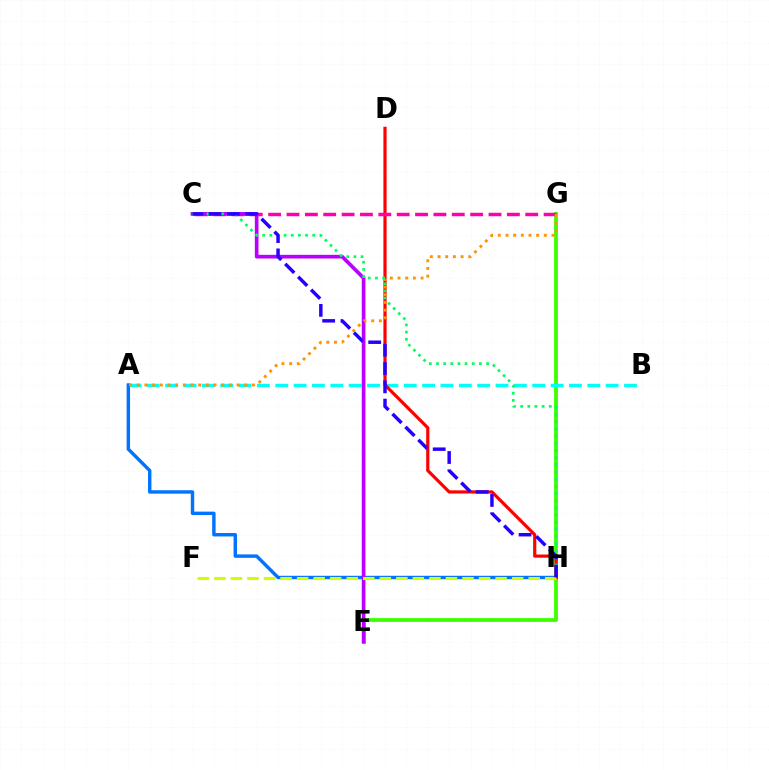{('E', 'G'): [{'color': '#3dff00', 'line_style': 'solid', 'thickness': 2.75}], ('A', 'B'): [{'color': '#00fff6', 'line_style': 'dashed', 'thickness': 2.49}], ('A', 'H'): [{'color': '#0074ff', 'line_style': 'solid', 'thickness': 2.46}], ('D', 'H'): [{'color': '#ff0000', 'line_style': 'solid', 'thickness': 2.3}], ('C', 'G'): [{'color': '#ff00ac', 'line_style': 'dashed', 'thickness': 2.49}], ('C', 'E'): [{'color': '#b900ff', 'line_style': 'solid', 'thickness': 2.65}], ('A', 'G'): [{'color': '#ff9400', 'line_style': 'dotted', 'thickness': 2.09}], ('C', 'H'): [{'color': '#00ff5c', 'line_style': 'dotted', 'thickness': 1.94}, {'color': '#2500ff', 'line_style': 'dashed', 'thickness': 2.49}], ('F', 'H'): [{'color': '#d1ff00', 'line_style': 'dashed', 'thickness': 2.25}]}